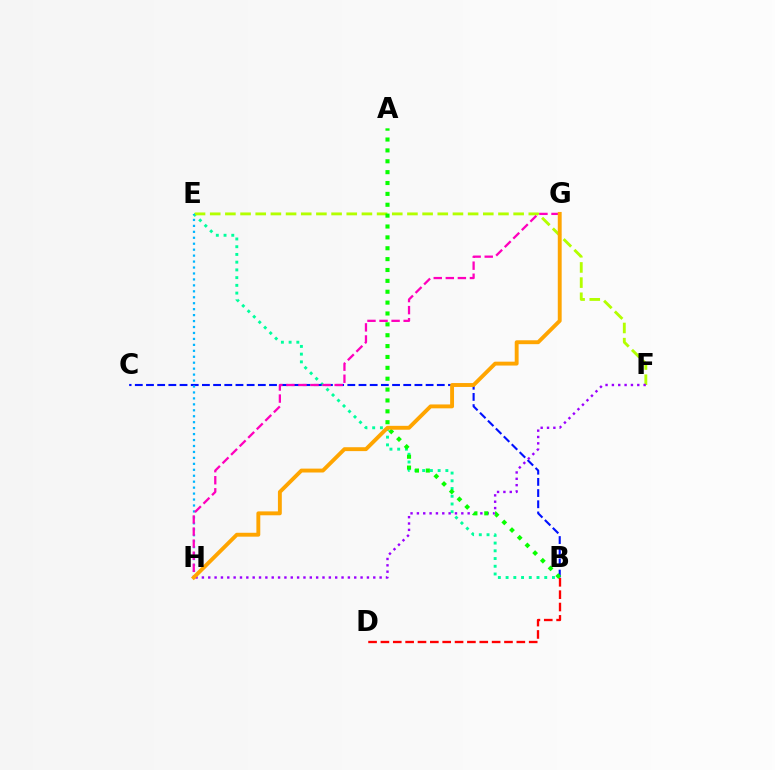{('B', 'E'): [{'color': '#00ff9d', 'line_style': 'dotted', 'thickness': 2.1}], ('B', 'C'): [{'color': '#0010ff', 'line_style': 'dashed', 'thickness': 1.52}], ('E', 'F'): [{'color': '#b3ff00', 'line_style': 'dashed', 'thickness': 2.06}], ('F', 'H'): [{'color': '#9b00ff', 'line_style': 'dotted', 'thickness': 1.72}], ('E', 'H'): [{'color': '#00b5ff', 'line_style': 'dotted', 'thickness': 1.62}], ('A', 'B'): [{'color': '#08ff00', 'line_style': 'dotted', 'thickness': 2.95}], ('G', 'H'): [{'color': '#ff00bd', 'line_style': 'dashed', 'thickness': 1.64}, {'color': '#ffa500', 'line_style': 'solid', 'thickness': 2.8}], ('B', 'D'): [{'color': '#ff0000', 'line_style': 'dashed', 'thickness': 1.68}]}